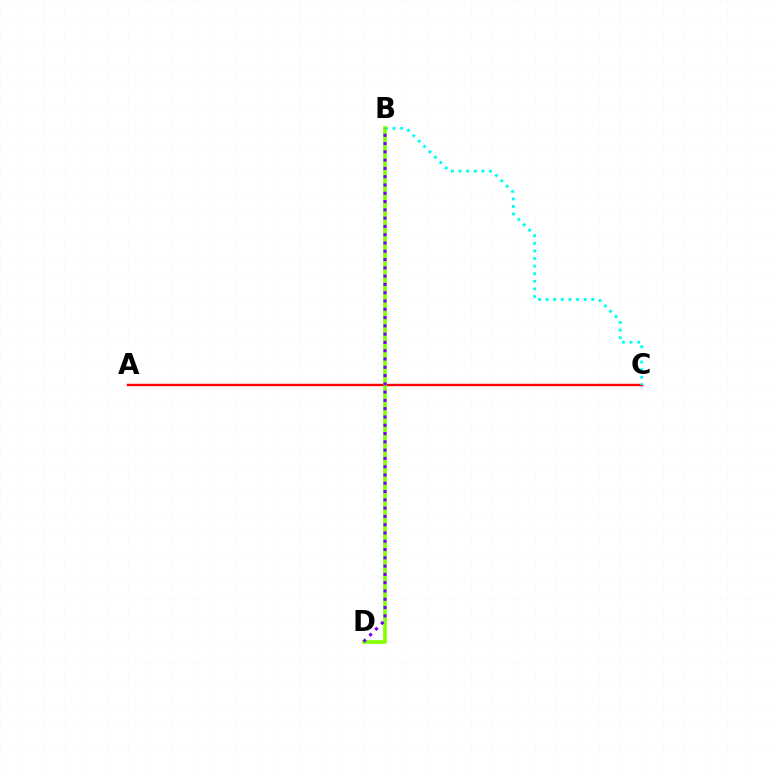{('A', 'C'): [{'color': '#ff0000', 'line_style': 'solid', 'thickness': 1.75}], ('B', 'C'): [{'color': '#00fff6', 'line_style': 'dotted', 'thickness': 2.07}], ('B', 'D'): [{'color': '#84ff00', 'line_style': 'solid', 'thickness': 2.62}, {'color': '#7200ff', 'line_style': 'dotted', 'thickness': 2.25}]}